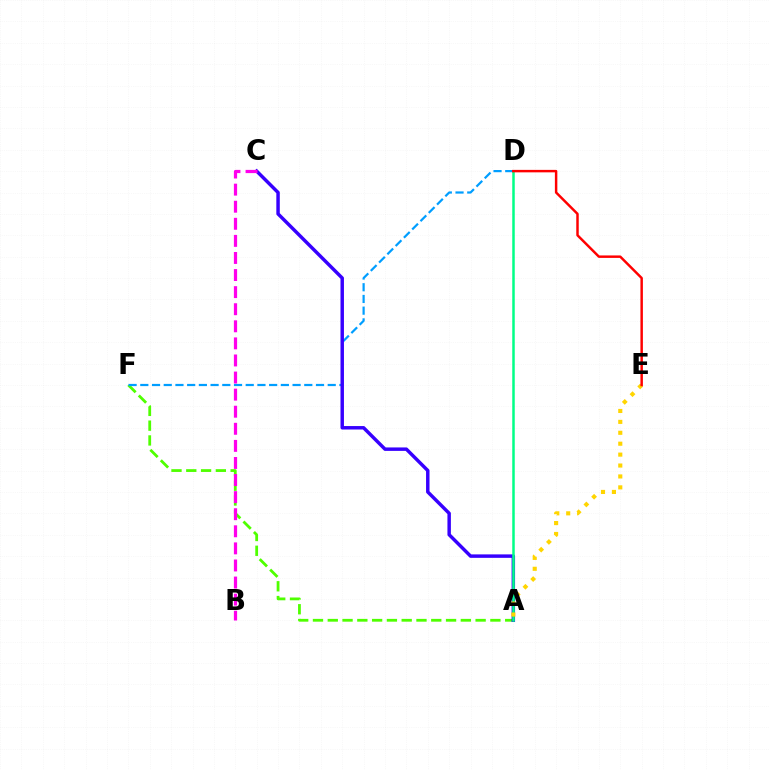{('A', 'F'): [{'color': '#4fff00', 'line_style': 'dashed', 'thickness': 2.01}], ('D', 'F'): [{'color': '#009eff', 'line_style': 'dashed', 'thickness': 1.59}], ('A', 'C'): [{'color': '#3700ff', 'line_style': 'solid', 'thickness': 2.49}], ('B', 'C'): [{'color': '#ff00ed', 'line_style': 'dashed', 'thickness': 2.32}], ('A', 'D'): [{'color': '#00ff86', 'line_style': 'solid', 'thickness': 1.8}], ('A', 'E'): [{'color': '#ffd500', 'line_style': 'dotted', 'thickness': 2.97}], ('D', 'E'): [{'color': '#ff0000', 'line_style': 'solid', 'thickness': 1.77}]}